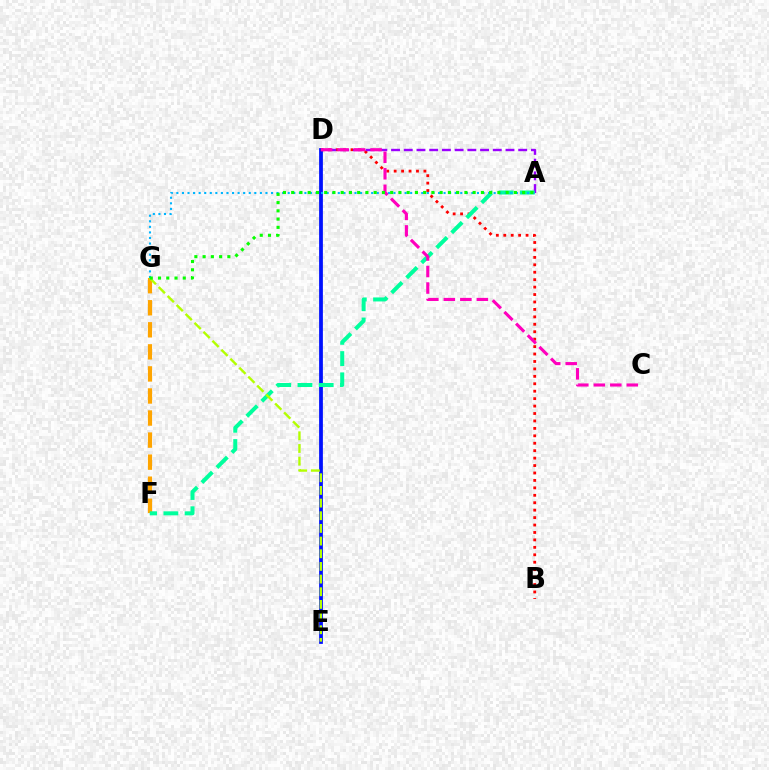{('D', 'E'): [{'color': '#0010ff', 'line_style': 'solid', 'thickness': 2.71}], ('F', 'G'): [{'color': '#ffa500', 'line_style': 'dashed', 'thickness': 3.0}], ('B', 'D'): [{'color': '#ff0000', 'line_style': 'dotted', 'thickness': 2.02}], ('A', 'D'): [{'color': '#9b00ff', 'line_style': 'dashed', 'thickness': 1.73}], ('A', 'F'): [{'color': '#00ff9d', 'line_style': 'dashed', 'thickness': 2.88}], ('A', 'G'): [{'color': '#00b5ff', 'line_style': 'dotted', 'thickness': 1.51}, {'color': '#08ff00', 'line_style': 'dotted', 'thickness': 2.24}], ('E', 'G'): [{'color': '#b3ff00', 'line_style': 'dashed', 'thickness': 1.72}], ('C', 'D'): [{'color': '#ff00bd', 'line_style': 'dashed', 'thickness': 2.24}]}